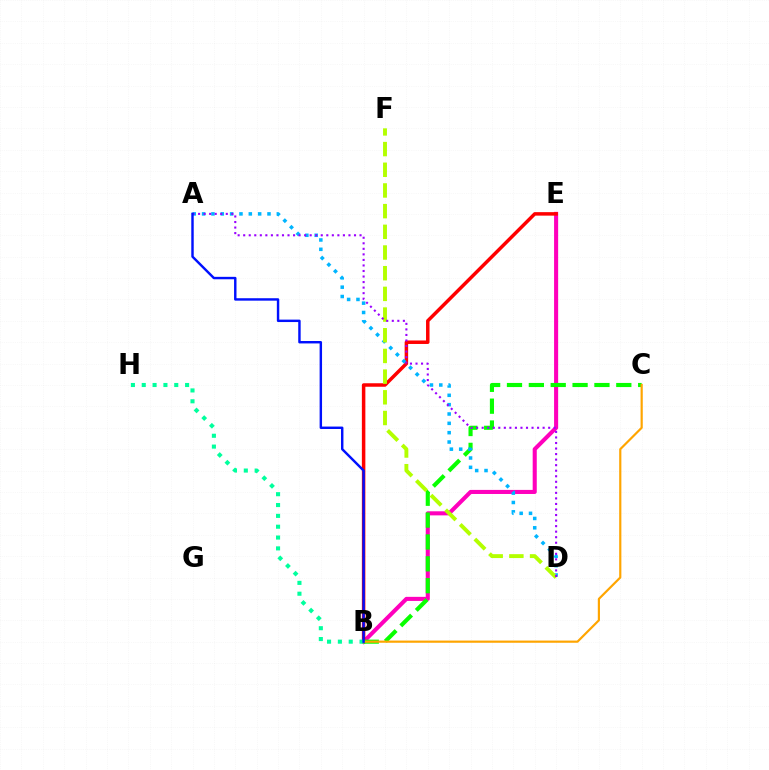{('B', 'E'): [{'color': '#ff00bd', 'line_style': 'solid', 'thickness': 2.93}, {'color': '#ff0000', 'line_style': 'solid', 'thickness': 2.52}], ('B', 'C'): [{'color': '#08ff00', 'line_style': 'dashed', 'thickness': 2.97}, {'color': '#ffa500', 'line_style': 'solid', 'thickness': 1.57}], ('B', 'H'): [{'color': '#00ff9d', 'line_style': 'dotted', 'thickness': 2.94}], ('A', 'D'): [{'color': '#00b5ff', 'line_style': 'dotted', 'thickness': 2.54}, {'color': '#9b00ff', 'line_style': 'dotted', 'thickness': 1.51}], ('D', 'F'): [{'color': '#b3ff00', 'line_style': 'dashed', 'thickness': 2.81}], ('A', 'B'): [{'color': '#0010ff', 'line_style': 'solid', 'thickness': 1.75}]}